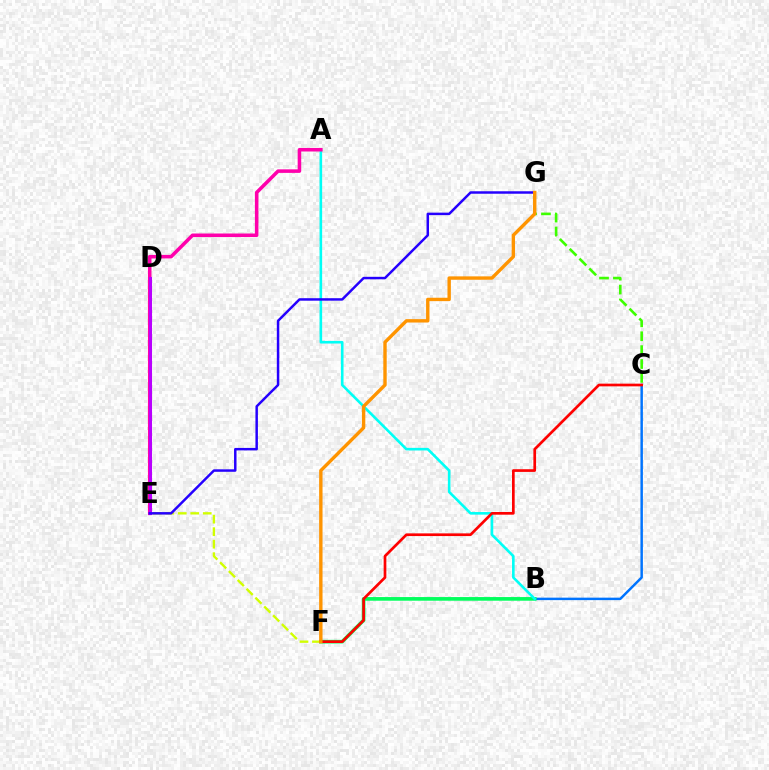{('B', 'C'): [{'color': '#0074ff', 'line_style': 'solid', 'thickness': 1.78}], ('B', 'F'): [{'color': '#00ff5c', 'line_style': 'solid', 'thickness': 2.63}], ('C', 'G'): [{'color': '#3dff00', 'line_style': 'dashed', 'thickness': 1.89}], ('A', 'B'): [{'color': '#00fff6', 'line_style': 'solid', 'thickness': 1.88}], ('A', 'E'): [{'color': '#ff00ac', 'line_style': 'solid', 'thickness': 2.55}], ('E', 'F'): [{'color': '#d1ff00', 'line_style': 'dashed', 'thickness': 1.7}], ('D', 'E'): [{'color': '#b900ff', 'line_style': 'solid', 'thickness': 2.2}], ('C', 'F'): [{'color': '#ff0000', 'line_style': 'solid', 'thickness': 1.94}], ('E', 'G'): [{'color': '#2500ff', 'line_style': 'solid', 'thickness': 1.78}], ('F', 'G'): [{'color': '#ff9400', 'line_style': 'solid', 'thickness': 2.44}]}